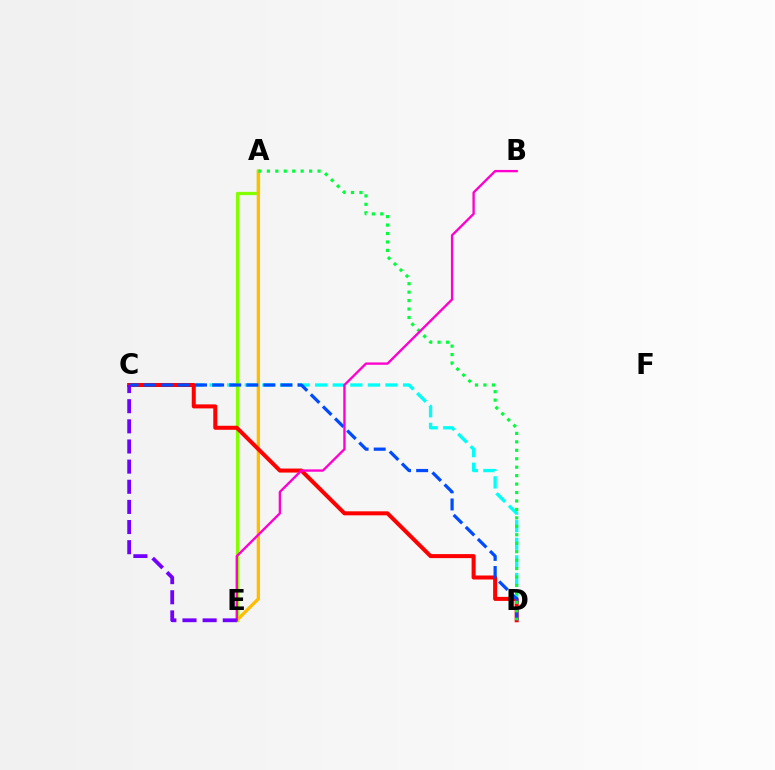{('C', 'D'): [{'color': '#00fff6', 'line_style': 'dashed', 'thickness': 2.39}, {'color': '#ff0000', 'line_style': 'solid', 'thickness': 2.89}, {'color': '#004bff', 'line_style': 'dashed', 'thickness': 2.32}], ('A', 'E'): [{'color': '#84ff00', 'line_style': 'solid', 'thickness': 2.35}, {'color': '#ffbd00', 'line_style': 'solid', 'thickness': 2.35}], ('A', 'D'): [{'color': '#00ff39', 'line_style': 'dotted', 'thickness': 2.3}], ('B', 'E'): [{'color': '#ff00cf', 'line_style': 'solid', 'thickness': 1.69}], ('C', 'E'): [{'color': '#7200ff', 'line_style': 'dashed', 'thickness': 2.74}]}